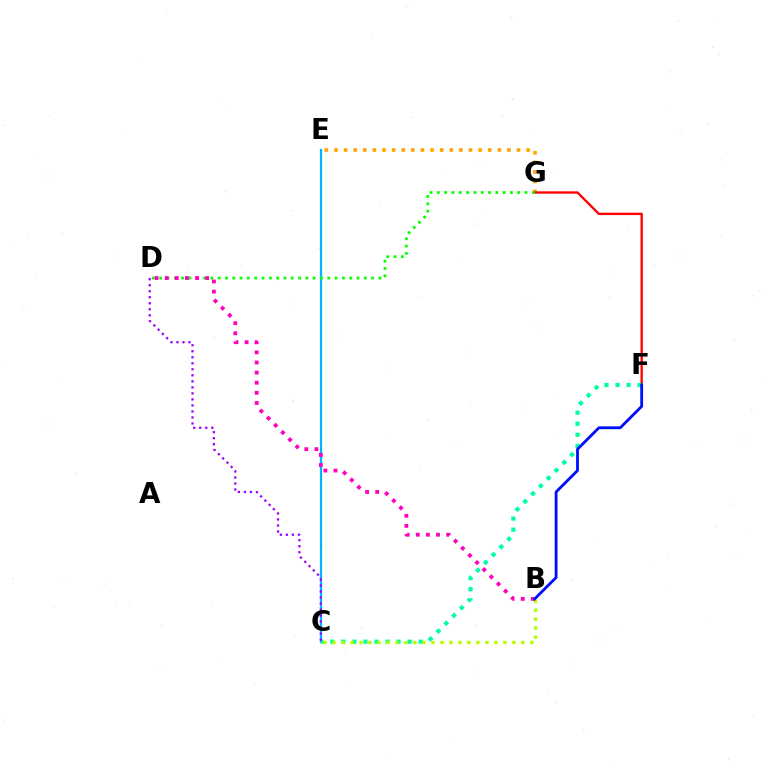{('E', 'G'): [{'color': '#ffa500', 'line_style': 'dotted', 'thickness': 2.61}], ('F', 'G'): [{'color': '#ff0000', 'line_style': 'solid', 'thickness': 1.69}], ('C', 'E'): [{'color': '#00b5ff', 'line_style': 'solid', 'thickness': 1.61}], ('C', 'F'): [{'color': '#00ff9d', 'line_style': 'dotted', 'thickness': 3.0}], ('B', 'C'): [{'color': '#b3ff00', 'line_style': 'dotted', 'thickness': 2.44}], ('D', 'G'): [{'color': '#08ff00', 'line_style': 'dotted', 'thickness': 1.98}], ('B', 'D'): [{'color': '#ff00bd', 'line_style': 'dotted', 'thickness': 2.75}], ('C', 'D'): [{'color': '#9b00ff', 'line_style': 'dotted', 'thickness': 1.64}], ('B', 'F'): [{'color': '#0010ff', 'line_style': 'solid', 'thickness': 2.03}]}